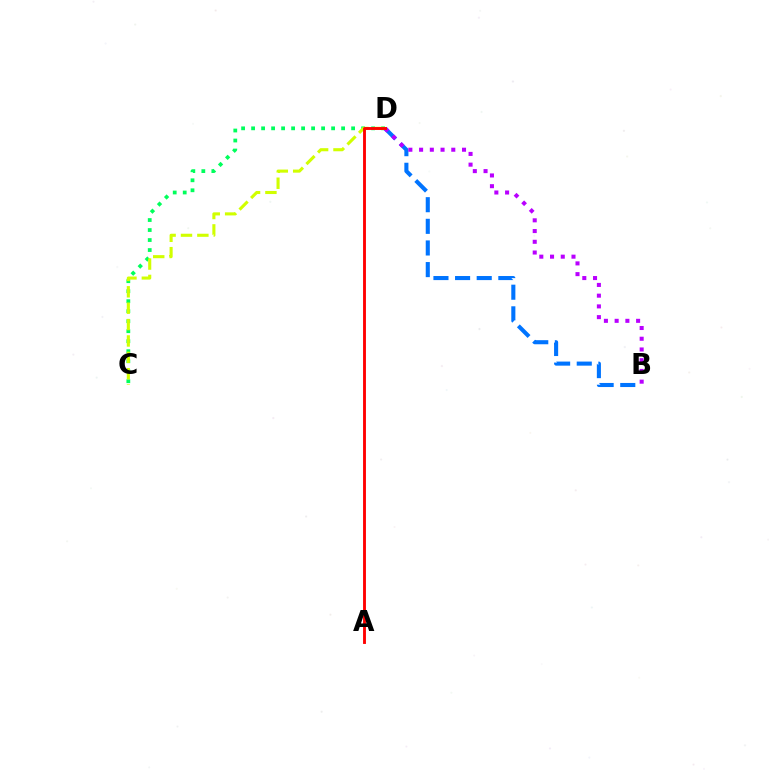{('C', 'D'): [{'color': '#00ff5c', 'line_style': 'dotted', 'thickness': 2.72}, {'color': '#d1ff00', 'line_style': 'dashed', 'thickness': 2.23}], ('B', 'D'): [{'color': '#0074ff', 'line_style': 'dashed', 'thickness': 2.94}, {'color': '#b900ff', 'line_style': 'dotted', 'thickness': 2.92}], ('A', 'D'): [{'color': '#ff0000', 'line_style': 'solid', 'thickness': 2.07}]}